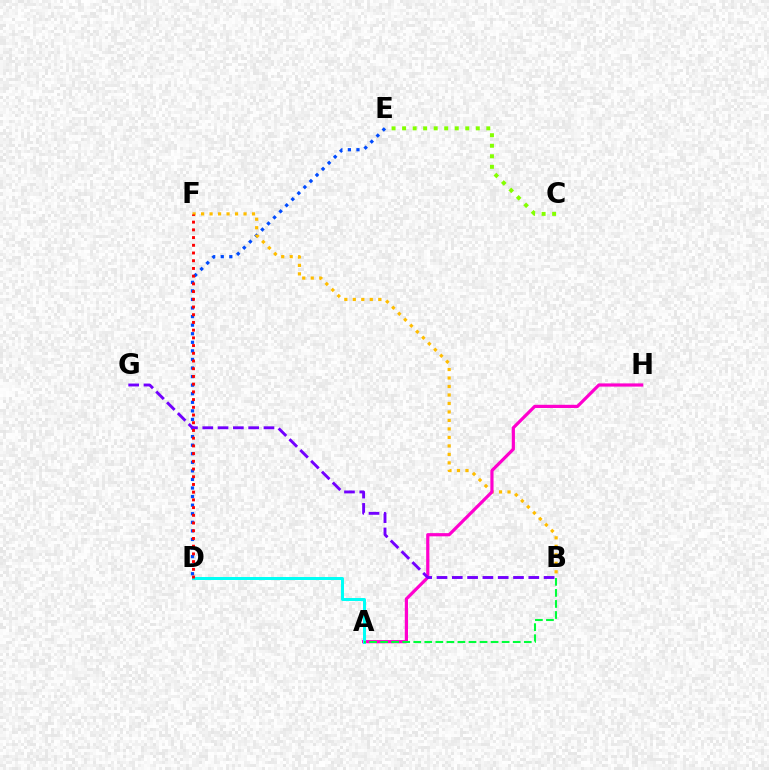{('D', 'E'): [{'color': '#004bff', 'line_style': 'dotted', 'thickness': 2.33}], ('B', 'F'): [{'color': '#ffbd00', 'line_style': 'dotted', 'thickness': 2.31}], ('A', 'H'): [{'color': '#ff00cf', 'line_style': 'solid', 'thickness': 2.3}], ('A', 'D'): [{'color': '#00fff6', 'line_style': 'solid', 'thickness': 2.15}], ('B', 'G'): [{'color': '#7200ff', 'line_style': 'dashed', 'thickness': 2.08}], ('A', 'B'): [{'color': '#00ff39', 'line_style': 'dashed', 'thickness': 1.5}], ('C', 'E'): [{'color': '#84ff00', 'line_style': 'dotted', 'thickness': 2.86}], ('D', 'F'): [{'color': '#ff0000', 'line_style': 'dotted', 'thickness': 2.1}]}